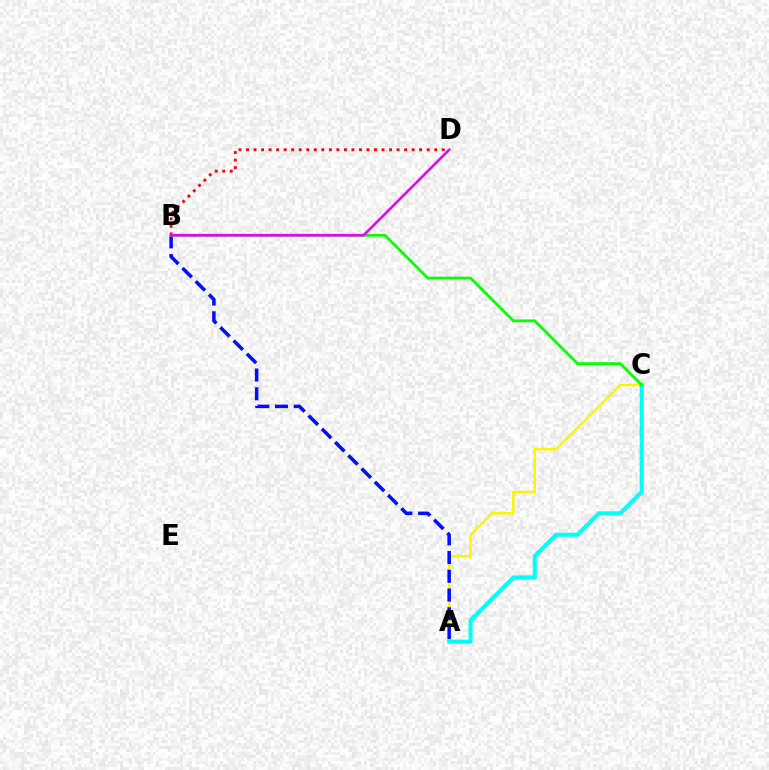{('A', 'C'): [{'color': '#fcf500', 'line_style': 'solid', 'thickness': 1.77}, {'color': '#00fff6', 'line_style': 'solid', 'thickness': 2.92}], ('A', 'B'): [{'color': '#0010ff', 'line_style': 'dashed', 'thickness': 2.55}], ('B', 'D'): [{'color': '#ff0000', 'line_style': 'dotted', 'thickness': 2.05}, {'color': '#ee00ff', 'line_style': 'solid', 'thickness': 1.88}], ('B', 'C'): [{'color': '#08ff00', 'line_style': 'solid', 'thickness': 1.99}]}